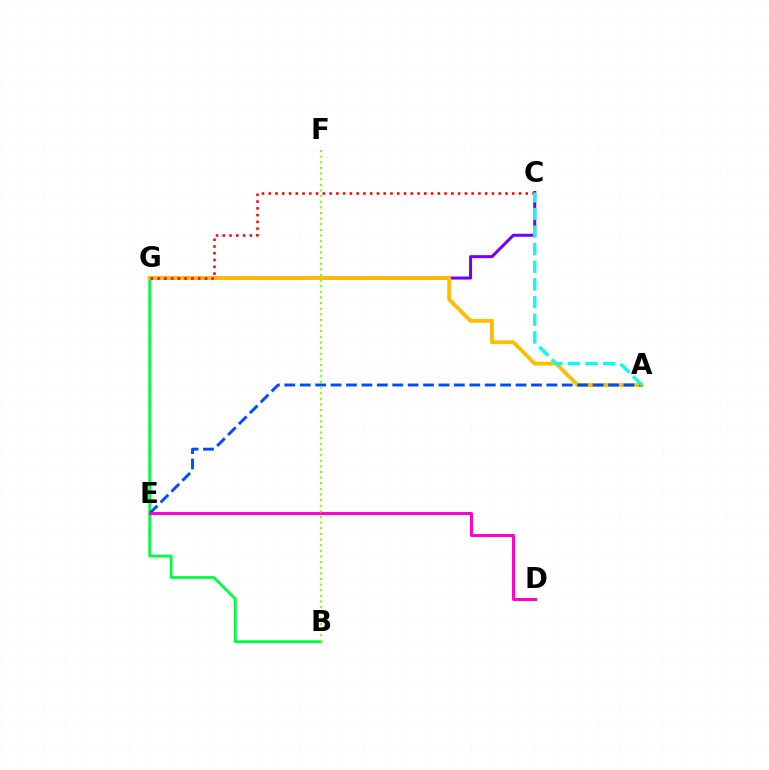{('B', 'G'): [{'color': '#00ff39', 'line_style': 'solid', 'thickness': 2.03}], ('C', 'G'): [{'color': '#7200ff', 'line_style': 'solid', 'thickness': 2.17}, {'color': '#ff0000', 'line_style': 'dotted', 'thickness': 1.84}], ('A', 'G'): [{'color': '#ffbd00', 'line_style': 'solid', 'thickness': 2.75}], ('A', 'E'): [{'color': '#004bff', 'line_style': 'dashed', 'thickness': 2.09}], ('D', 'E'): [{'color': '#ff00cf', 'line_style': 'solid', 'thickness': 2.13}], ('A', 'C'): [{'color': '#00fff6', 'line_style': 'dashed', 'thickness': 2.39}], ('B', 'F'): [{'color': '#84ff00', 'line_style': 'dotted', 'thickness': 1.53}]}